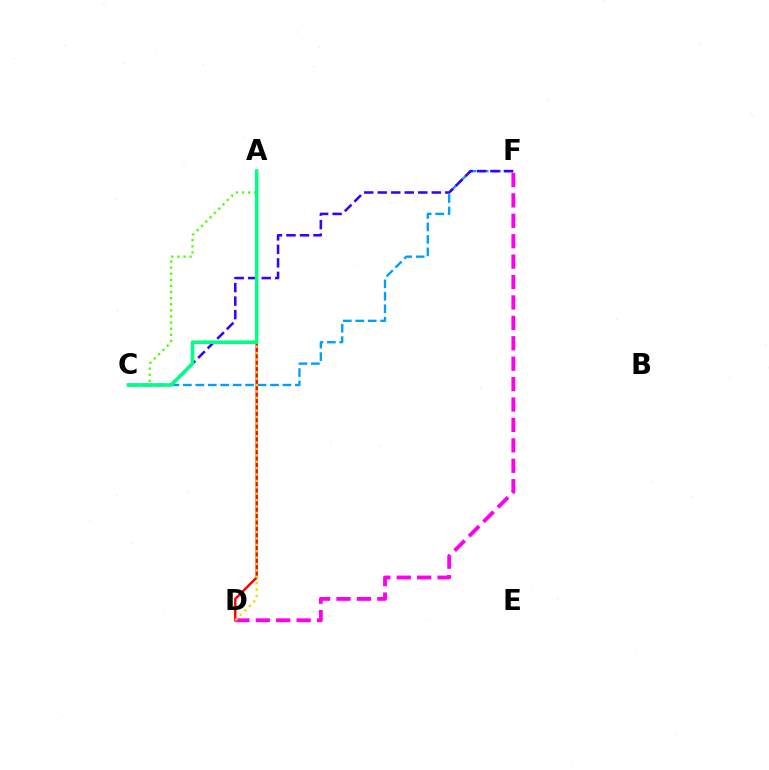{('C', 'F'): [{'color': '#009eff', 'line_style': 'dashed', 'thickness': 1.69}, {'color': '#3700ff', 'line_style': 'dashed', 'thickness': 1.83}], ('A', 'D'): [{'color': '#ff0000', 'line_style': 'solid', 'thickness': 1.77}, {'color': '#ffd500', 'line_style': 'dotted', 'thickness': 1.74}], ('D', 'F'): [{'color': '#ff00ed', 'line_style': 'dashed', 'thickness': 2.77}], ('A', 'C'): [{'color': '#4fff00', 'line_style': 'dotted', 'thickness': 1.66}, {'color': '#00ff86', 'line_style': 'solid', 'thickness': 2.55}]}